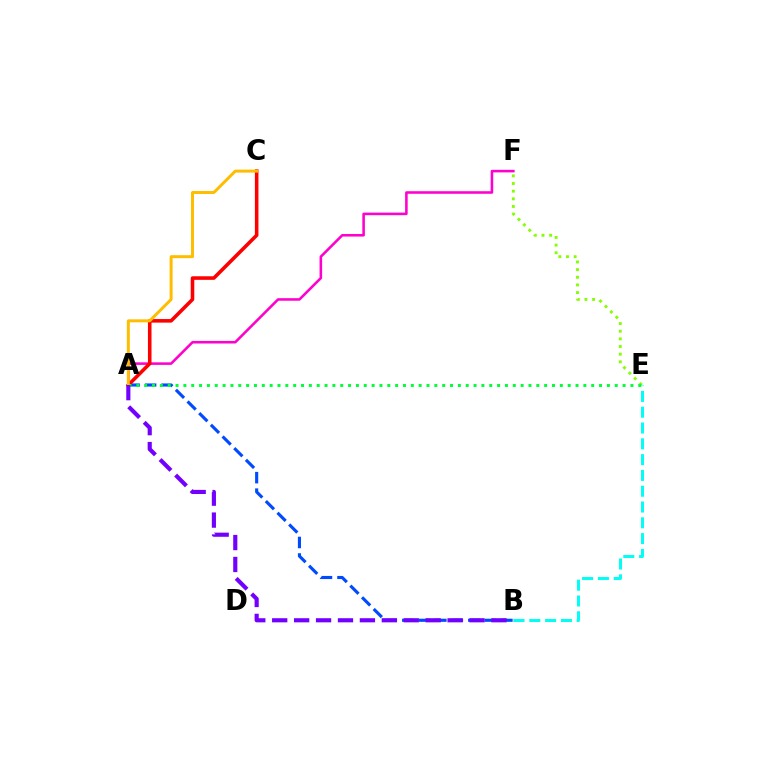{('A', 'B'): [{'color': '#004bff', 'line_style': 'dashed', 'thickness': 2.24}, {'color': '#7200ff', 'line_style': 'dashed', 'thickness': 2.98}], ('A', 'F'): [{'color': '#ff00cf', 'line_style': 'solid', 'thickness': 1.85}], ('A', 'C'): [{'color': '#ff0000', 'line_style': 'solid', 'thickness': 2.57}, {'color': '#ffbd00', 'line_style': 'solid', 'thickness': 2.14}], ('E', 'F'): [{'color': '#84ff00', 'line_style': 'dotted', 'thickness': 2.08}], ('B', 'E'): [{'color': '#00fff6', 'line_style': 'dashed', 'thickness': 2.15}], ('A', 'E'): [{'color': '#00ff39', 'line_style': 'dotted', 'thickness': 2.13}]}